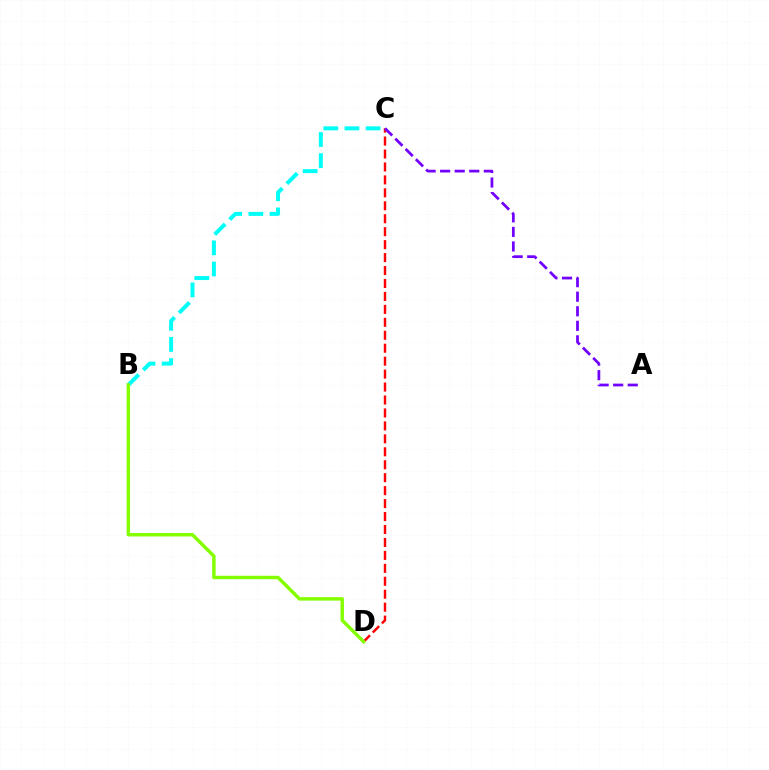{('B', 'C'): [{'color': '#00fff6', 'line_style': 'dashed', 'thickness': 2.87}], ('C', 'D'): [{'color': '#ff0000', 'line_style': 'dashed', 'thickness': 1.76}], ('B', 'D'): [{'color': '#84ff00', 'line_style': 'solid', 'thickness': 2.49}], ('A', 'C'): [{'color': '#7200ff', 'line_style': 'dashed', 'thickness': 1.98}]}